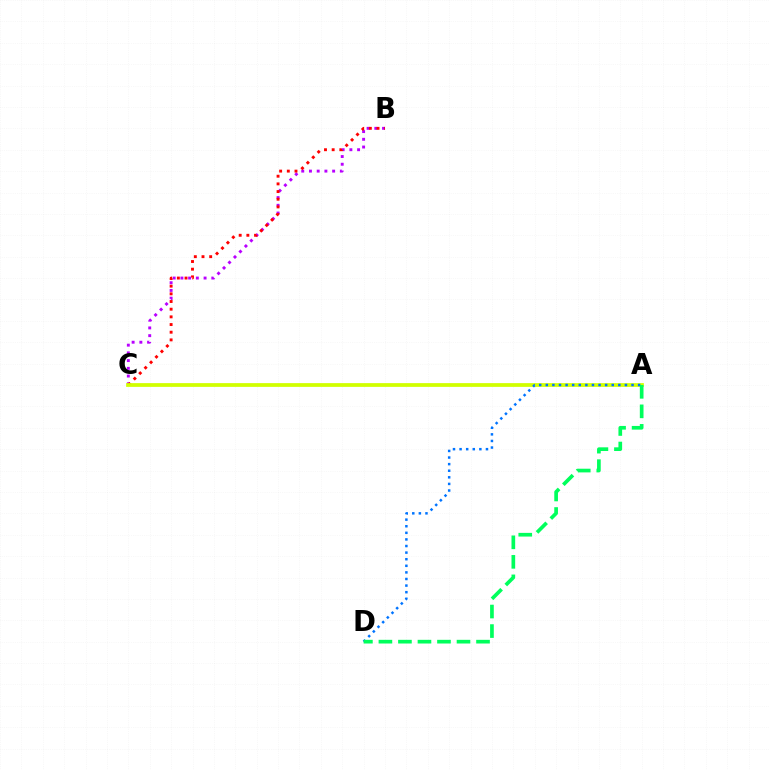{('B', 'C'): [{'color': '#b900ff', 'line_style': 'dotted', 'thickness': 2.1}, {'color': '#ff0000', 'line_style': 'dotted', 'thickness': 2.08}], ('A', 'C'): [{'color': '#d1ff00', 'line_style': 'solid', 'thickness': 2.7}], ('A', 'D'): [{'color': '#0074ff', 'line_style': 'dotted', 'thickness': 1.79}, {'color': '#00ff5c', 'line_style': 'dashed', 'thickness': 2.65}]}